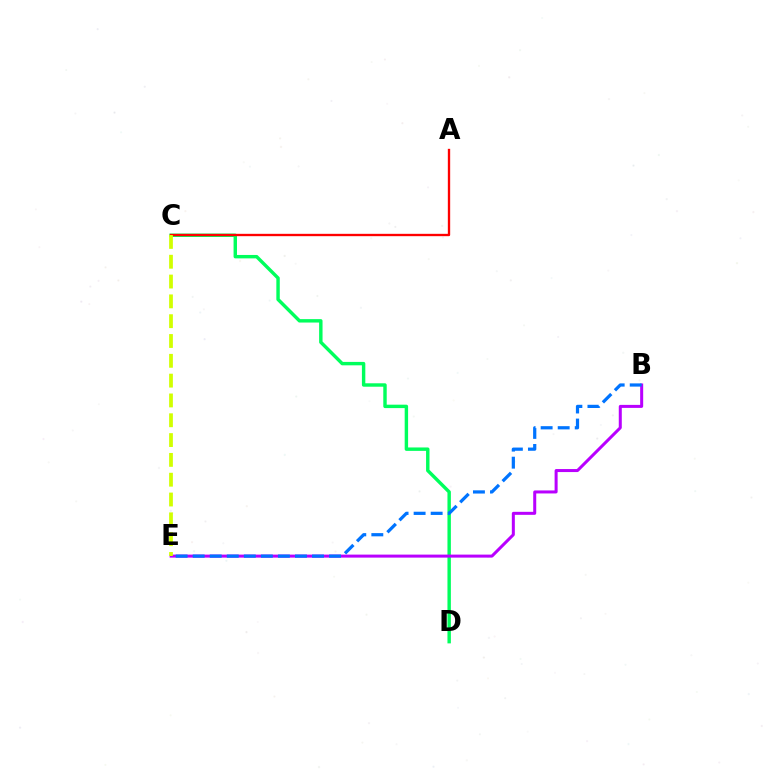{('C', 'D'): [{'color': '#00ff5c', 'line_style': 'solid', 'thickness': 2.46}], ('B', 'E'): [{'color': '#b900ff', 'line_style': 'solid', 'thickness': 2.17}, {'color': '#0074ff', 'line_style': 'dashed', 'thickness': 2.32}], ('A', 'C'): [{'color': '#ff0000', 'line_style': 'solid', 'thickness': 1.69}], ('C', 'E'): [{'color': '#d1ff00', 'line_style': 'dashed', 'thickness': 2.69}]}